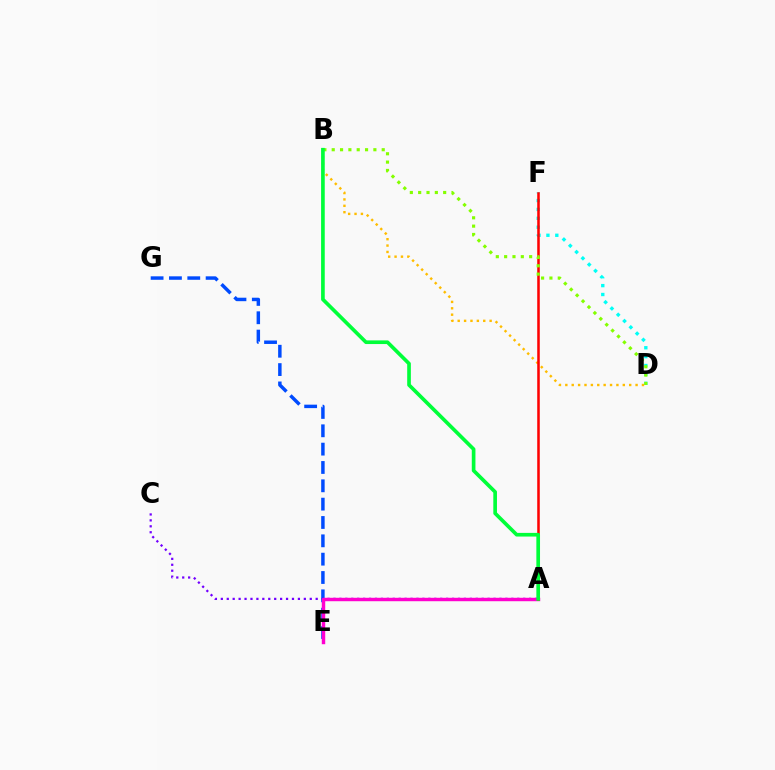{('E', 'G'): [{'color': '#004bff', 'line_style': 'dashed', 'thickness': 2.49}], ('D', 'F'): [{'color': '#00fff6', 'line_style': 'dotted', 'thickness': 2.42}], ('A', 'C'): [{'color': '#7200ff', 'line_style': 'dotted', 'thickness': 1.61}], ('A', 'E'): [{'color': '#ff00cf', 'line_style': 'solid', 'thickness': 2.48}], ('B', 'D'): [{'color': '#ffbd00', 'line_style': 'dotted', 'thickness': 1.73}, {'color': '#84ff00', 'line_style': 'dotted', 'thickness': 2.26}], ('A', 'F'): [{'color': '#ff0000', 'line_style': 'solid', 'thickness': 1.83}], ('A', 'B'): [{'color': '#00ff39', 'line_style': 'solid', 'thickness': 2.64}]}